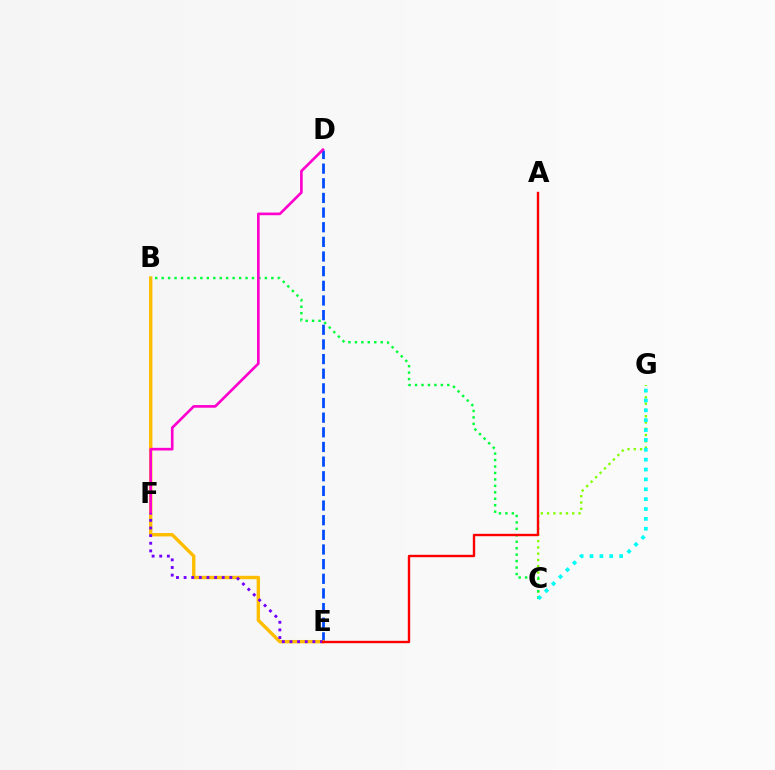{('D', 'E'): [{'color': '#004bff', 'line_style': 'dashed', 'thickness': 1.99}], ('C', 'G'): [{'color': '#84ff00', 'line_style': 'dotted', 'thickness': 1.71}, {'color': '#00fff6', 'line_style': 'dotted', 'thickness': 2.68}], ('B', 'E'): [{'color': '#ffbd00', 'line_style': 'solid', 'thickness': 2.44}], ('B', 'C'): [{'color': '#00ff39', 'line_style': 'dotted', 'thickness': 1.75}], ('D', 'F'): [{'color': '#ff00cf', 'line_style': 'solid', 'thickness': 1.91}], ('E', 'F'): [{'color': '#7200ff', 'line_style': 'dotted', 'thickness': 2.07}], ('A', 'E'): [{'color': '#ff0000', 'line_style': 'solid', 'thickness': 1.72}]}